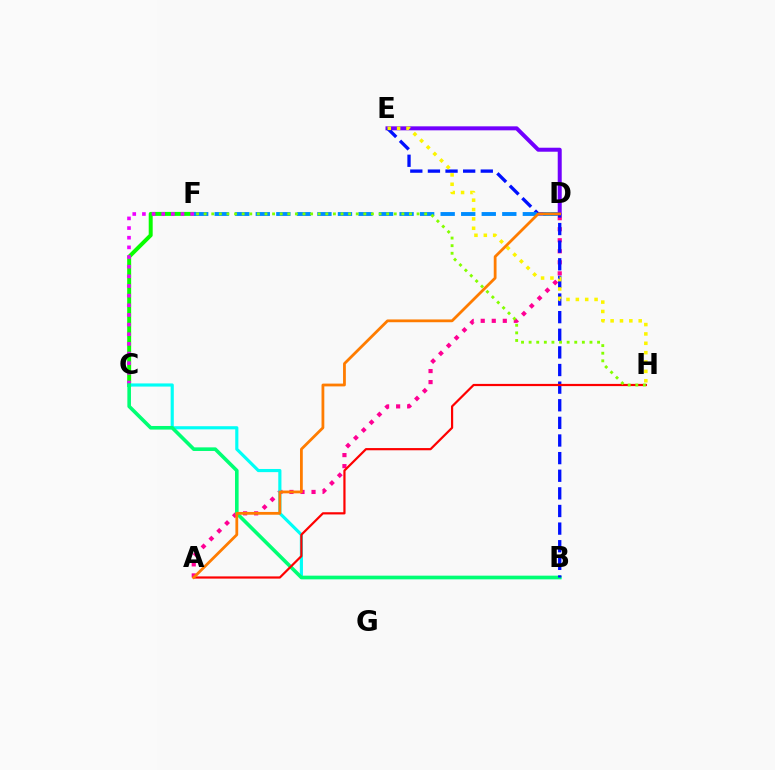{('A', 'D'): [{'color': '#ff0094', 'line_style': 'dotted', 'thickness': 3.0}, {'color': '#ff7c00', 'line_style': 'solid', 'thickness': 2.01}], ('C', 'F'): [{'color': '#08ff00', 'line_style': 'solid', 'thickness': 2.86}, {'color': '#ee00ff', 'line_style': 'dotted', 'thickness': 2.62}], ('D', 'E'): [{'color': '#7200ff', 'line_style': 'solid', 'thickness': 2.88}], ('B', 'C'): [{'color': '#00fff6', 'line_style': 'solid', 'thickness': 2.27}, {'color': '#00ff74', 'line_style': 'solid', 'thickness': 2.6}], ('B', 'E'): [{'color': '#0010ff', 'line_style': 'dashed', 'thickness': 2.39}], ('D', 'F'): [{'color': '#008cff', 'line_style': 'dashed', 'thickness': 2.79}], ('E', 'H'): [{'color': '#fcf500', 'line_style': 'dotted', 'thickness': 2.54}], ('A', 'H'): [{'color': '#ff0000', 'line_style': 'solid', 'thickness': 1.59}], ('F', 'H'): [{'color': '#84ff00', 'line_style': 'dotted', 'thickness': 2.07}]}